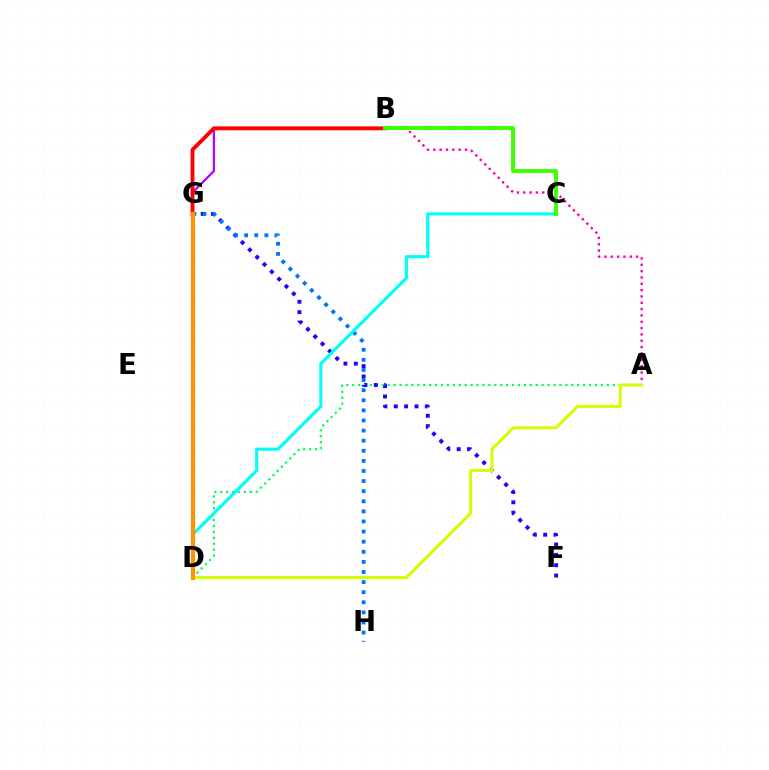{('B', 'G'): [{'color': '#b900ff', 'line_style': 'solid', 'thickness': 1.65}, {'color': '#ff0000', 'line_style': 'solid', 'thickness': 2.8}], ('A', 'B'): [{'color': '#ff00ac', 'line_style': 'dotted', 'thickness': 1.72}], ('A', 'D'): [{'color': '#00ff5c', 'line_style': 'dotted', 'thickness': 1.61}, {'color': '#d1ff00', 'line_style': 'solid', 'thickness': 2.15}], ('F', 'G'): [{'color': '#2500ff', 'line_style': 'dotted', 'thickness': 2.81}], ('G', 'H'): [{'color': '#0074ff', 'line_style': 'dotted', 'thickness': 2.74}], ('C', 'D'): [{'color': '#00fff6', 'line_style': 'solid', 'thickness': 2.26}], ('D', 'G'): [{'color': '#ff9400', 'line_style': 'solid', 'thickness': 3.0}], ('B', 'C'): [{'color': '#3dff00', 'line_style': 'solid', 'thickness': 2.83}]}